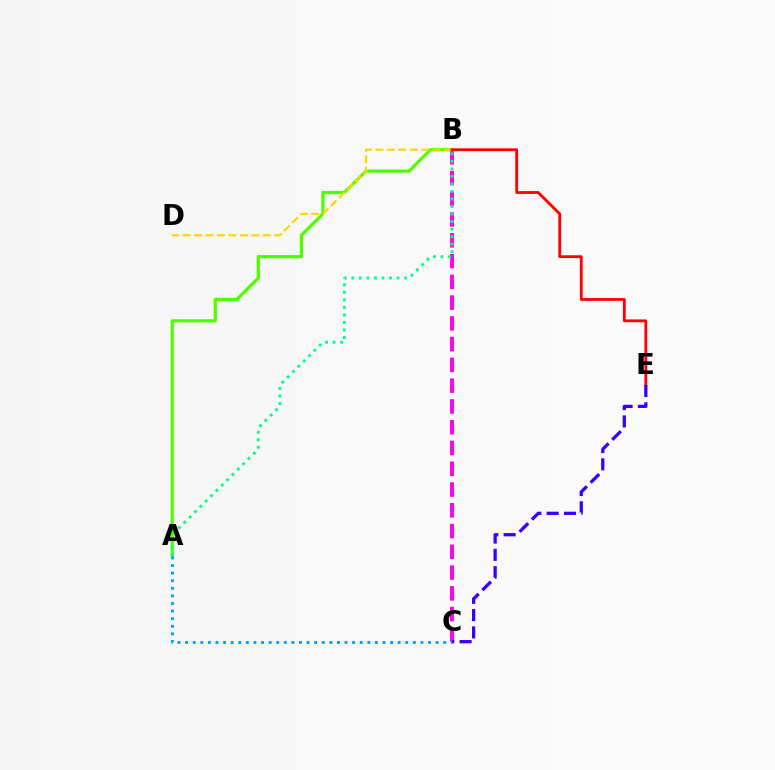{('B', 'C'): [{'color': '#ff00ed', 'line_style': 'dashed', 'thickness': 2.82}], ('A', 'B'): [{'color': '#4fff00', 'line_style': 'solid', 'thickness': 2.32}, {'color': '#00ff86', 'line_style': 'dotted', 'thickness': 2.05}], ('A', 'C'): [{'color': '#009eff', 'line_style': 'dotted', 'thickness': 2.06}], ('B', 'D'): [{'color': '#ffd500', 'line_style': 'dashed', 'thickness': 1.56}], ('B', 'E'): [{'color': '#ff0000', 'line_style': 'solid', 'thickness': 2.03}], ('C', 'E'): [{'color': '#3700ff', 'line_style': 'dashed', 'thickness': 2.35}]}